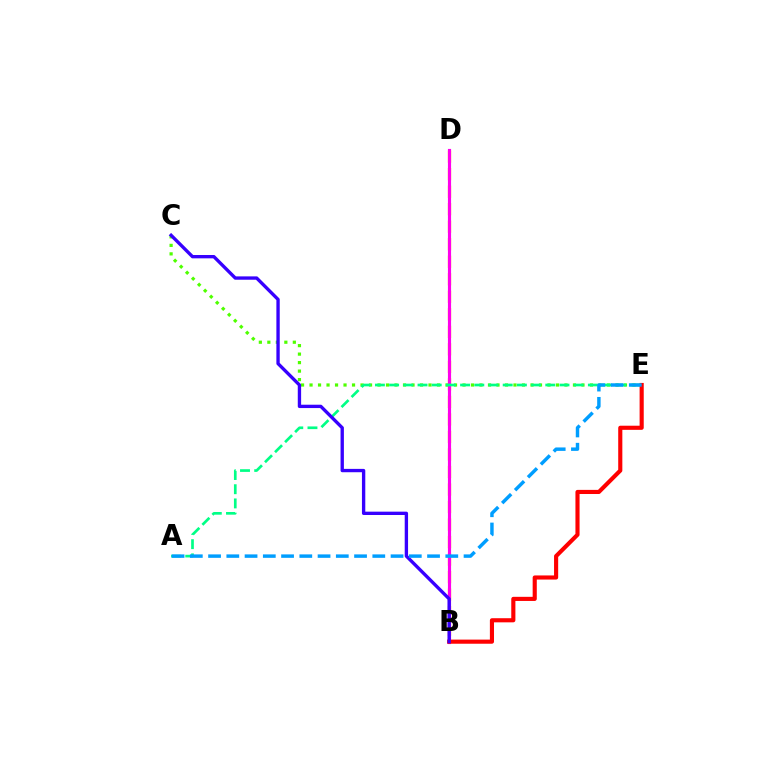{('B', 'D'): [{'color': '#ffd500', 'line_style': 'dashed', 'thickness': 2.38}, {'color': '#ff00ed', 'line_style': 'solid', 'thickness': 2.27}], ('C', 'E'): [{'color': '#4fff00', 'line_style': 'dotted', 'thickness': 2.31}], ('A', 'E'): [{'color': '#00ff86', 'line_style': 'dashed', 'thickness': 1.93}, {'color': '#009eff', 'line_style': 'dashed', 'thickness': 2.48}], ('B', 'E'): [{'color': '#ff0000', 'line_style': 'solid', 'thickness': 2.97}], ('B', 'C'): [{'color': '#3700ff', 'line_style': 'solid', 'thickness': 2.41}]}